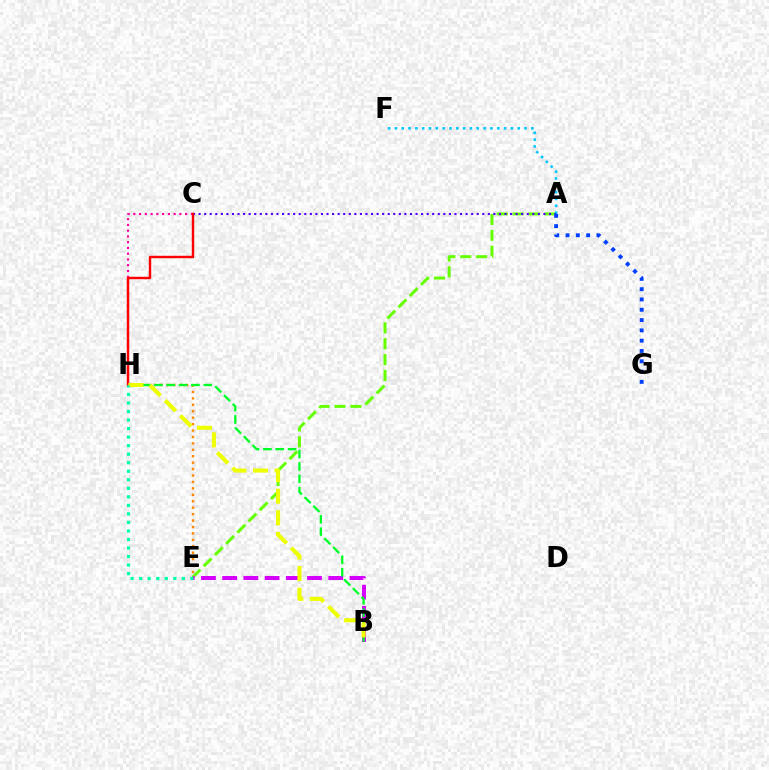{('C', 'H'): [{'color': '#ff00a0', 'line_style': 'dotted', 'thickness': 1.56}, {'color': '#ff0000', 'line_style': 'solid', 'thickness': 1.75}], ('A', 'E'): [{'color': '#66ff00', 'line_style': 'dashed', 'thickness': 2.15}], ('A', 'F'): [{'color': '#00c7ff', 'line_style': 'dotted', 'thickness': 1.85}], ('E', 'H'): [{'color': '#ff8800', 'line_style': 'dotted', 'thickness': 1.75}, {'color': '#00ffaf', 'line_style': 'dotted', 'thickness': 2.32}], ('A', 'C'): [{'color': '#4f00ff', 'line_style': 'dotted', 'thickness': 1.51}], ('A', 'G'): [{'color': '#003fff', 'line_style': 'dotted', 'thickness': 2.8}], ('B', 'E'): [{'color': '#d600ff', 'line_style': 'dashed', 'thickness': 2.88}], ('B', 'H'): [{'color': '#00ff27', 'line_style': 'dashed', 'thickness': 1.68}, {'color': '#eeff00', 'line_style': 'dashed', 'thickness': 2.93}]}